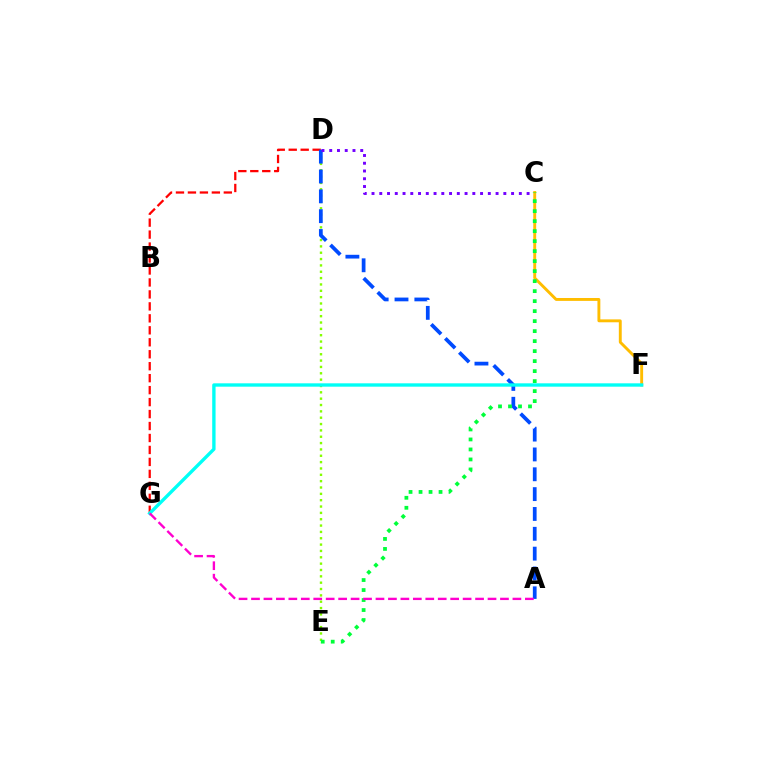{('D', 'E'): [{'color': '#84ff00', 'line_style': 'dotted', 'thickness': 1.72}], ('D', 'G'): [{'color': '#ff0000', 'line_style': 'dashed', 'thickness': 1.63}], ('A', 'D'): [{'color': '#004bff', 'line_style': 'dashed', 'thickness': 2.7}], ('C', 'D'): [{'color': '#7200ff', 'line_style': 'dotted', 'thickness': 2.11}], ('C', 'F'): [{'color': '#ffbd00', 'line_style': 'solid', 'thickness': 2.09}], ('F', 'G'): [{'color': '#00fff6', 'line_style': 'solid', 'thickness': 2.42}], ('C', 'E'): [{'color': '#00ff39', 'line_style': 'dotted', 'thickness': 2.72}], ('A', 'G'): [{'color': '#ff00cf', 'line_style': 'dashed', 'thickness': 1.69}]}